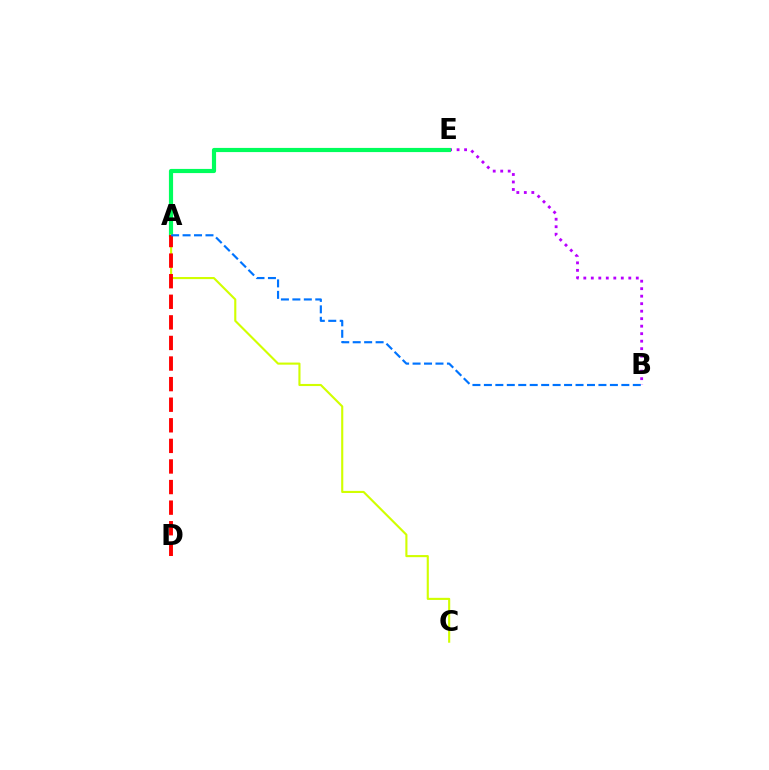{('B', 'E'): [{'color': '#b900ff', 'line_style': 'dotted', 'thickness': 2.04}], ('A', 'E'): [{'color': '#00ff5c', 'line_style': 'solid', 'thickness': 3.0}], ('A', 'C'): [{'color': '#d1ff00', 'line_style': 'solid', 'thickness': 1.53}], ('A', 'D'): [{'color': '#ff0000', 'line_style': 'dashed', 'thickness': 2.8}], ('A', 'B'): [{'color': '#0074ff', 'line_style': 'dashed', 'thickness': 1.56}]}